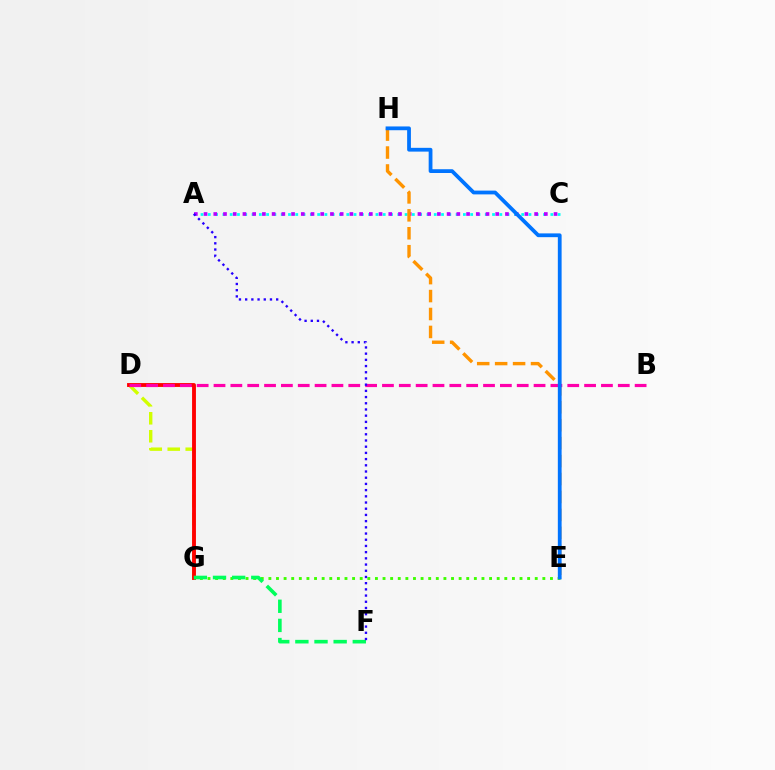{('A', 'C'): [{'color': '#00fff6', 'line_style': 'dotted', 'thickness': 1.98}, {'color': '#b900ff', 'line_style': 'dotted', 'thickness': 2.64}], ('D', 'G'): [{'color': '#d1ff00', 'line_style': 'dashed', 'thickness': 2.44}, {'color': '#ff0000', 'line_style': 'solid', 'thickness': 2.79}], ('E', 'H'): [{'color': '#ff9400', 'line_style': 'dashed', 'thickness': 2.44}, {'color': '#0074ff', 'line_style': 'solid', 'thickness': 2.72}], ('E', 'G'): [{'color': '#3dff00', 'line_style': 'dotted', 'thickness': 2.07}], ('B', 'D'): [{'color': '#ff00ac', 'line_style': 'dashed', 'thickness': 2.29}], ('F', 'G'): [{'color': '#00ff5c', 'line_style': 'dashed', 'thickness': 2.6}], ('A', 'F'): [{'color': '#2500ff', 'line_style': 'dotted', 'thickness': 1.69}]}